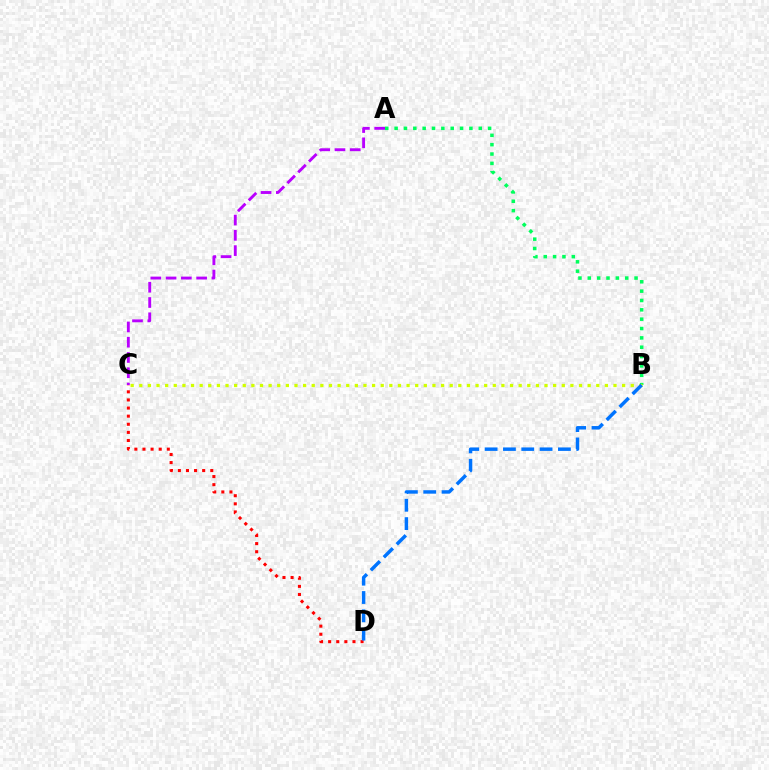{('A', 'C'): [{'color': '#b900ff', 'line_style': 'dashed', 'thickness': 2.07}], ('A', 'B'): [{'color': '#00ff5c', 'line_style': 'dotted', 'thickness': 2.54}], ('C', 'D'): [{'color': '#ff0000', 'line_style': 'dotted', 'thickness': 2.2}], ('B', 'C'): [{'color': '#d1ff00', 'line_style': 'dotted', 'thickness': 2.34}], ('B', 'D'): [{'color': '#0074ff', 'line_style': 'dashed', 'thickness': 2.49}]}